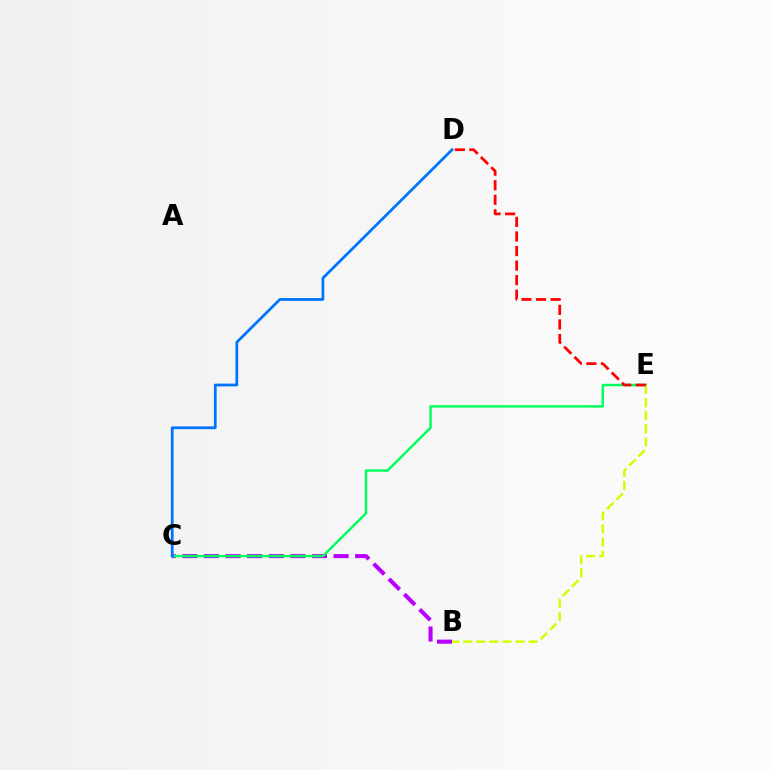{('B', 'C'): [{'color': '#b900ff', 'line_style': 'dashed', 'thickness': 2.94}], ('C', 'E'): [{'color': '#00ff5c', 'line_style': 'solid', 'thickness': 1.76}], ('B', 'E'): [{'color': '#d1ff00', 'line_style': 'dashed', 'thickness': 1.78}], ('D', 'E'): [{'color': '#ff0000', 'line_style': 'dashed', 'thickness': 1.98}], ('C', 'D'): [{'color': '#0074ff', 'line_style': 'solid', 'thickness': 1.98}]}